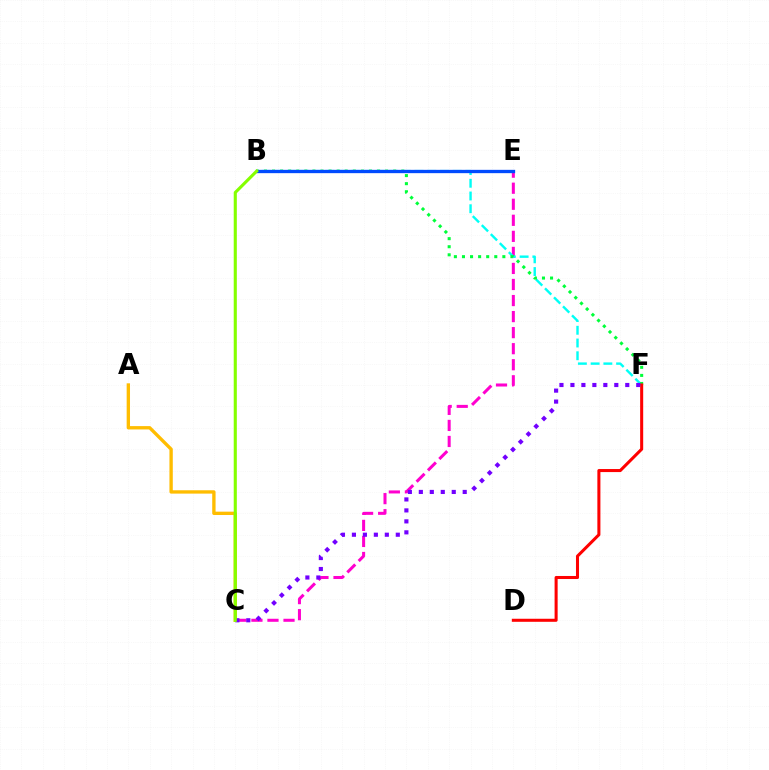{('C', 'E'): [{'color': '#ff00cf', 'line_style': 'dashed', 'thickness': 2.18}], ('B', 'F'): [{'color': '#00fff6', 'line_style': 'dashed', 'thickness': 1.73}, {'color': '#00ff39', 'line_style': 'dotted', 'thickness': 2.19}], ('D', 'F'): [{'color': '#ff0000', 'line_style': 'solid', 'thickness': 2.19}], ('A', 'C'): [{'color': '#ffbd00', 'line_style': 'solid', 'thickness': 2.41}], ('B', 'E'): [{'color': '#004bff', 'line_style': 'solid', 'thickness': 2.39}], ('C', 'F'): [{'color': '#7200ff', 'line_style': 'dotted', 'thickness': 2.98}], ('B', 'C'): [{'color': '#84ff00', 'line_style': 'solid', 'thickness': 2.24}]}